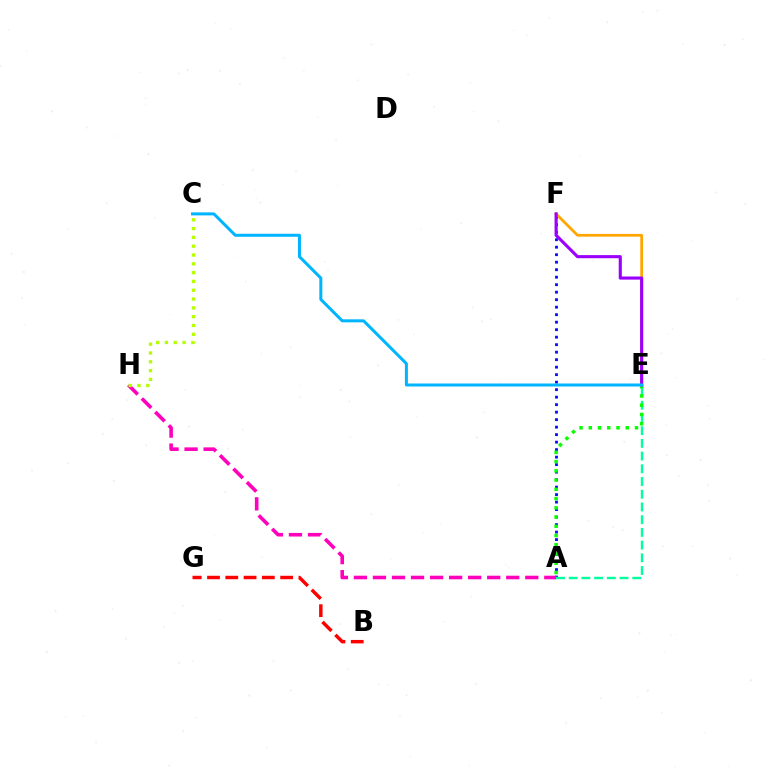{('A', 'F'): [{'color': '#0010ff', 'line_style': 'dotted', 'thickness': 2.04}], ('A', 'H'): [{'color': '#ff00bd', 'line_style': 'dashed', 'thickness': 2.59}], ('A', 'E'): [{'color': '#00ff9d', 'line_style': 'dashed', 'thickness': 1.73}, {'color': '#08ff00', 'line_style': 'dotted', 'thickness': 2.51}], ('E', 'F'): [{'color': '#ffa500', 'line_style': 'solid', 'thickness': 1.97}, {'color': '#9b00ff', 'line_style': 'solid', 'thickness': 2.24}], ('C', 'H'): [{'color': '#b3ff00', 'line_style': 'dotted', 'thickness': 2.39}], ('B', 'G'): [{'color': '#ff0000', 'line_style': 'dashed', 'thickness': 2.48}], ('C', 'E'): [{'color': '#00b5ff', 'line_style': 'solid', 'thickness': 2.17}]}